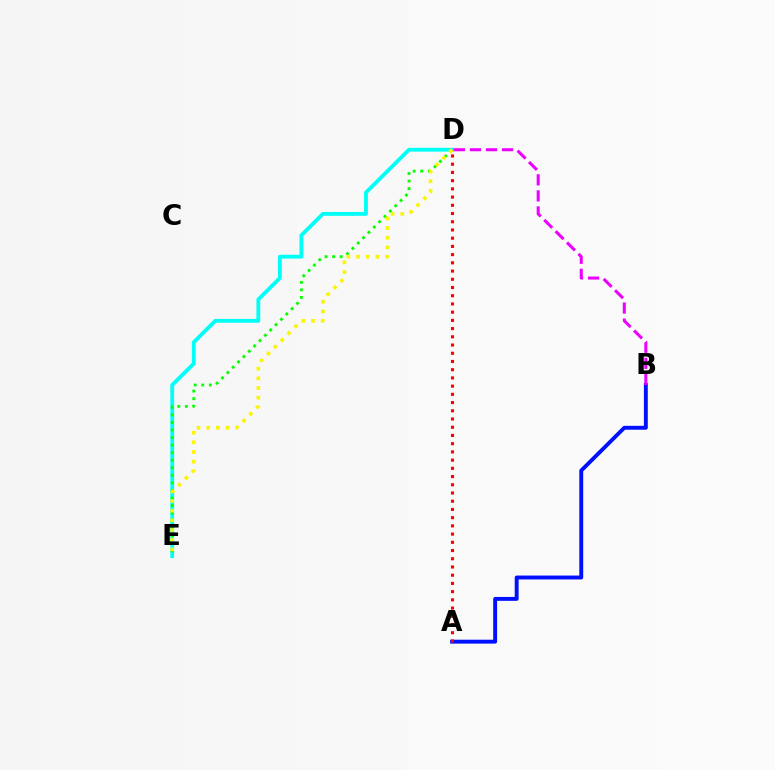{('A', 'B'): [{'color': '#0010ff', 'line_style': 'solid', 'thickness': 2.81}], ('A', 'D'): [{'color': '#ff0000', 'line_style': 'dotted', 'thickness': 2.23}], ('D', 'E'): [{'color': '#00fff6', 'line_style': 'solid', 'thickness': 2.76}, {'color': '#08ff00', 'line_style': 'dotted', 'thickness': 2.05}, {'color': '#fcf500', 'line_style': 'dotted', 'thickness': 2.63}], ('B', 'D'): [{'color': '#ee00ff', 'line_style': 'dashed', 'thickness': 2.18}]}